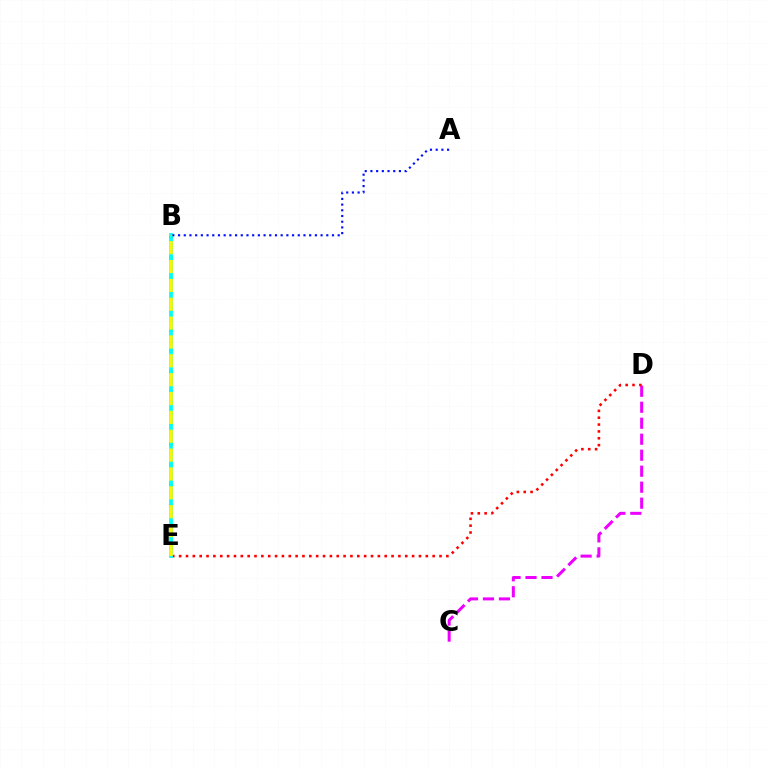{('B', 'E'): [{'color': '#08ff00', 'line_style': 'dotted', 'thickness': 2.81}, {'color': '#00fff6', 'line_style': 'solid', 'thickness': 2.71}, {'color': '#fcf500', 'line_style': 'dashed', 'thickness': 2.56}], ('C', 'D'): [{'color': '#ee00ff', 'line_style': 'dashed', 'thickness': 2.17}], ('D', 'E'): [{'color': '#ff0000', 'line_style': 'dotted', 'thickness': 1.86}], ('A', 'B'): [{'color': '#0010ff', 'line_style': 'dotted', 'thickness': 1.55}]}